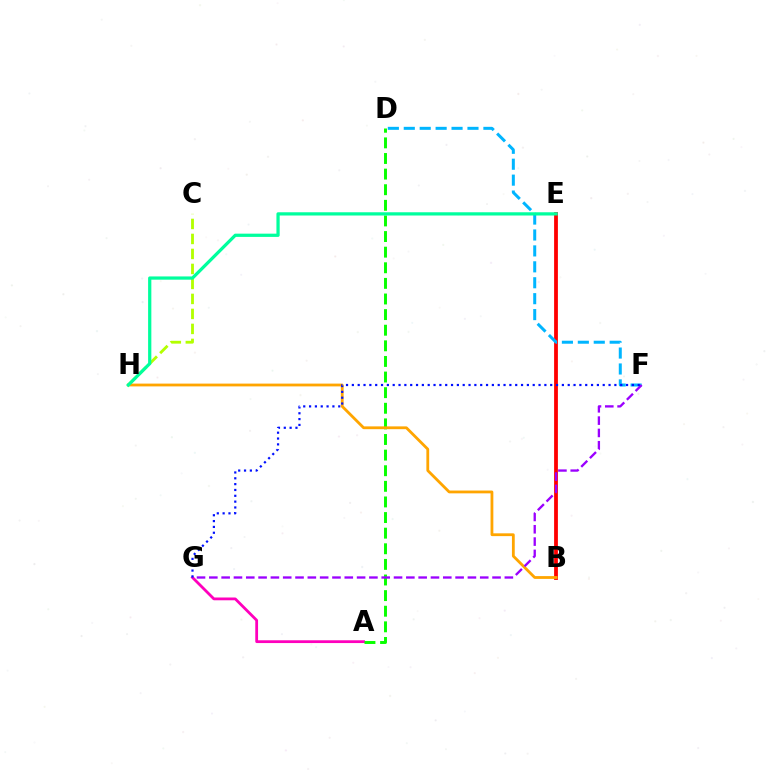{('A', 'G'): [{'color': '#ff00bd', 'line_style': 'solid', 'thickness': 2.01}], ('A', 'D'): [{'color': '#08ff00', 'line_style': 'dashed', 'thickness': 2.12}], ('B', 'E'): [{'color': '#ff0000', 'line_style': 'solid', 'thickness': 2.73}], ('C', 'H'): [{'color': '#b3ff00', 'line_style': 'dashed', 'thickness': 2.04}], ('B', 'H'): [{'color': '#ffa500', 'line_style': 'solid', 'thickness': 2.02}], ('D', 'F'): [{'color': '#00b5ff', 'line_style': 'dashed', 'thickness': 2.16}], ('F', 'G'): [{'color': '#9b00ff', 'line_style': 'dashed', 'thickness': 1.67}, {'color': '#0010ff', 'line_style': 'dotted', 'thickness': 1.59}], ('E', 'H'): [{'color': '#00ff9d', 'line_style': 'solid', 'thickness': 2.33}]}